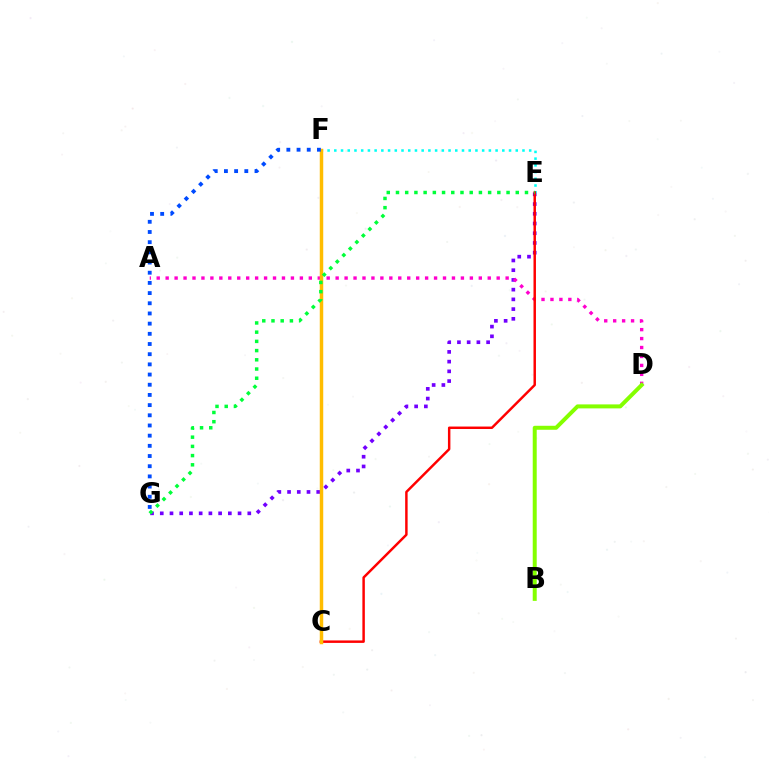{('E', 'G'): [{'color': '#7200ff', 'line_style': 'dotted', 'thickness': 2.64}, {'color': '#00ff39', 'line_style': 'dotted', 'thickness': 2.5}], ('A', 'D'): [{'color': '#ff00cf', 'line_style': 'dotted', 'thickness': 2.43}], ('E', 'F'): [{'color': '#00fff6', 'line_style': 'dotted', 'thickness': 1.83}], ('C', 'E'): [{'color': '#ff0000', 'line_style': 'solid', 'thickness': 1.78}], ('C', 'F'): [{'color': '#ffbd00', 'line_style': 'solid', 'thickness': 2.5}], ('F', 'G'): [{'color': '#004bff', 'line_style': 'dotted', 'thickness': 2.77}], ('B', 'D'): [{'color': '#84ff00', 'line_style': 'solid', 'thickness': 2.87}]}